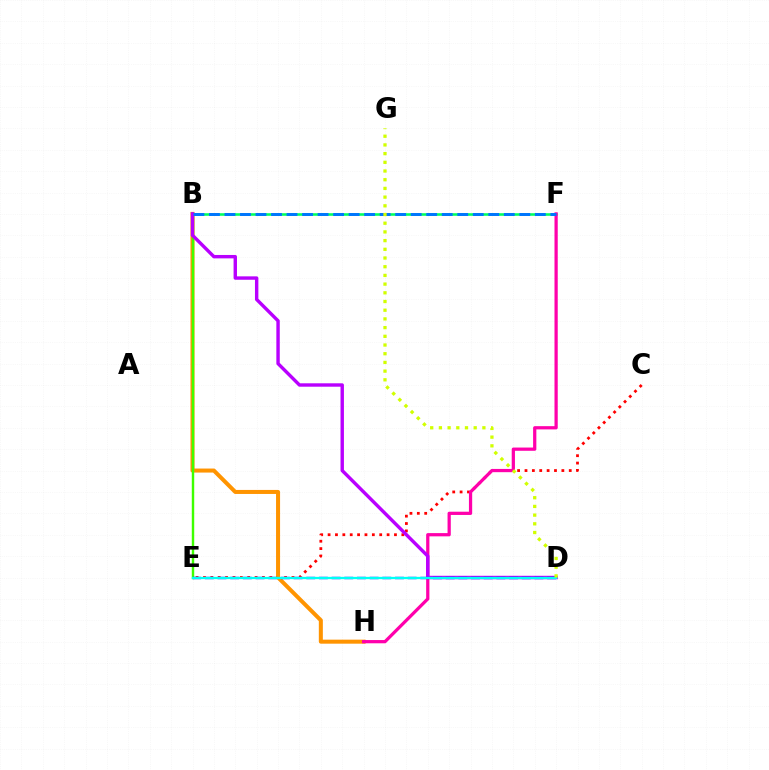{('C', 'E'): [{'color': '#ff0000', 'line_style': 'dotted', 'thickness': 2.0}], ('B', 'F'): [{'color': '#00ff5c', 'line_style': 'solid', 'thickness': 1.86}, {'color': '#0074ff', 'line_style': 'dashed', 'thickness': 2.11}], ('B', 'H'): [{'color': '#ff9400', 'line_style': 'solid', 'thickness': 2.9}], ('B', 'E'): [{'color': '#3dff00', 'line_style': 'solid', 'thickness': 1.75}], ('F', 'H'): [{'color': '#ff00ac', 'line_style': 'solid', 'thickness': 2.33}], ('B', 'D'): [{'color': '#b900ff', 'line_style': 'solid', 'thickness': 2.45}], ('D', 'E'): [{'color': '#2500ff', 'line_style': 'dashed', 'thickness': 1.72}, {'color': '#00fff6', 'line_style': 'solid', 'thickness': 1.65}], ('D', 'G'): [{'color': '#d1ff00', 'line_style': 'dotted', 'thickness': 2.36}]}